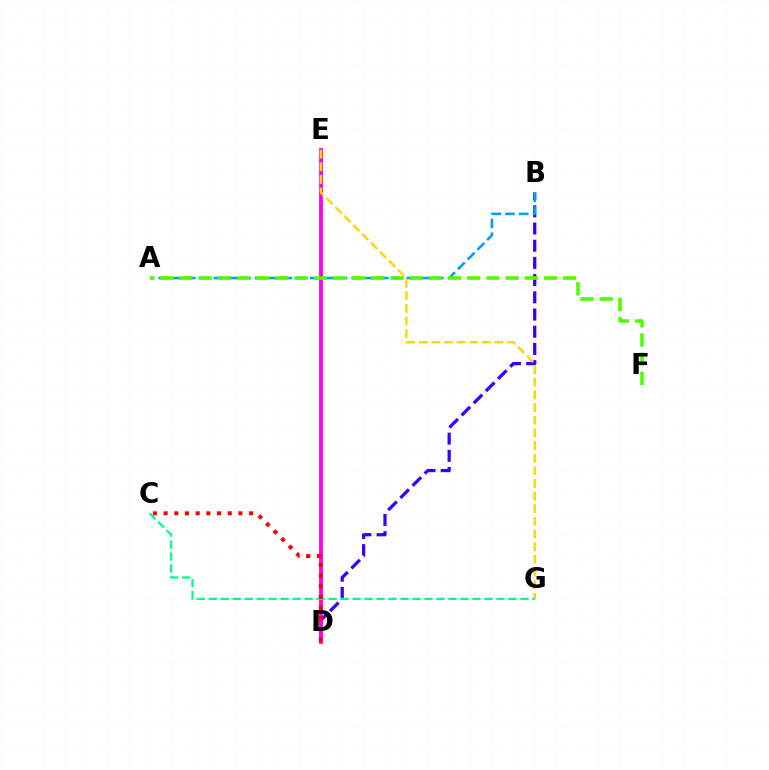{('B', 'D'): [{'color': '#3700ff', 'line_style': 'dashed', 'thickness': 2.34}], ('A', 'B'): [{'color': '#009eff', 'line_style': 'dashed', 'thickness': 1.87}], ('D', 'E'): [{'color': '#ff00ed', 'line_style': 'solid', 'thickness': 2.77}], ('E', 'G'): [{'color': '#ffd500', 'line_style': 'dashed', 'thickness': 1.72}], ('C', 'G'): [{'color': '#00ff86', 'line_style': 'dashed', 'thickness': 1.63}], ('A', 'F'): [{'color': '#4fff00', 'line_style': 'dashed', 'thickness': 2.61}], ('C', 'D'): [{'color': '#ff0000', 'line_style': 'dotted', 'thickness': 2.9}]}